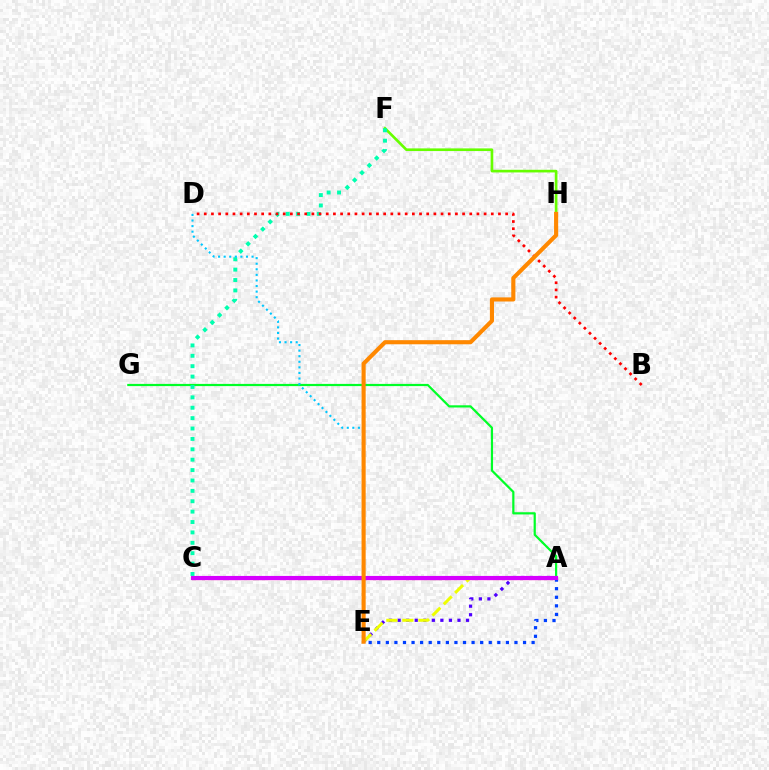{('A', 'C'): [{'color': '#ff00a0', 'line_style': 'solid', 'thickness': 2.34}, {'color': '#d600ff', 'line_style': 'solid', 'thickness': 2.96}], ('A', 'E'): [{'color': '#4f00ff', 'line_style': 'dotted', 'thickness': 2.32}, {'color': '#003fff', 'line_style': 'dotted', 'thickness': 2.33}, {'color': '#eeff00', 'line_style': 'dashed', 'thickness': 2.18}], ('F', 'H'): [{'color': '#66ff00', 'line_style': 'solid', 'thickness': 1.92}], ('A', 'G'): [{'color': '#00ff27', 'line_style': 'solid', 'thickness': 1.59}], ('C', 'F'): [{'color': '#00ffaf', 'line_style': 'dotted', 'thickness': 2.82}], ('B', 'D'): [{'color': '#ff0000', 'line_style': 'dotted', 'thickness': 1.95}], ('D', 'E'): [{'color': '#00c7ff', 'line_style': 'dotted', 'thickness': 1.52}], ('E', 'H'): [{'color': '#ff8800', 'line_style': 'solid', 'thickness': 2.96}]}